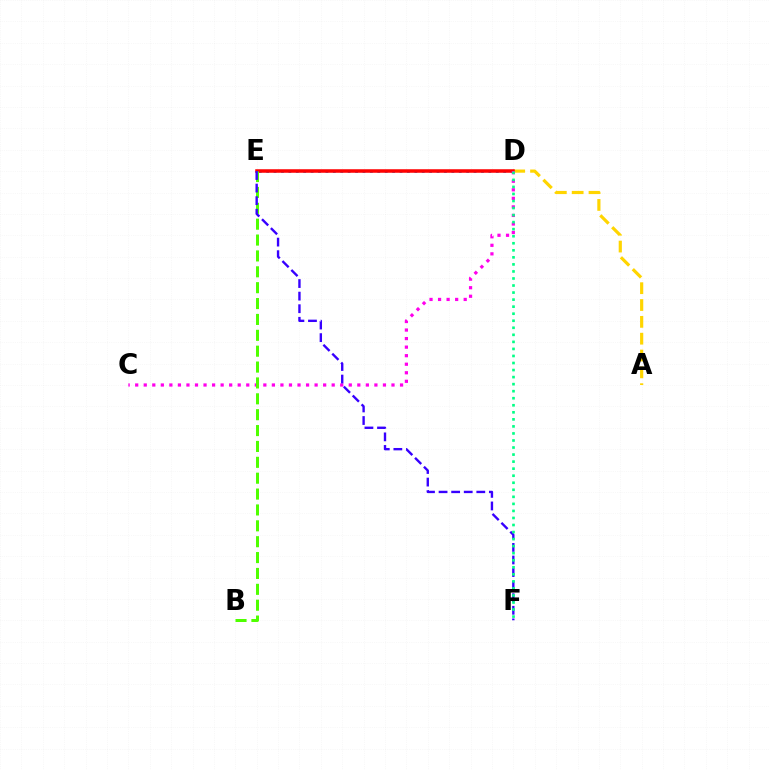{('D', 'E'): [{'color': '#009eff', 'line_style': 'dotted', 'thickness': 2.01}, {'color': '#ff0000', 'line_style': 'solid', 'thickness': 2.54}], ('A', 'D'): [{'color': '#ffd500', 'line_style': 'dashed', 'thickness': 2.29}], ('C', 'D'): [{'color': '#ff00ed', 'line_style': 'dotted', 'thickness': 2.32}], ('B', 'E'): [{'color': '#4fff00', 'line_style': 'dashed', 'thickness': 2.16}], ('E', 'F'): [{'color': '#3700ff', 'line_style': 'dashed', 'thickness': 1.71}], ('D', 'F'): [{'color': '#00ff86', 'line_style': 'dotted', 'thickness': 1.91}]}